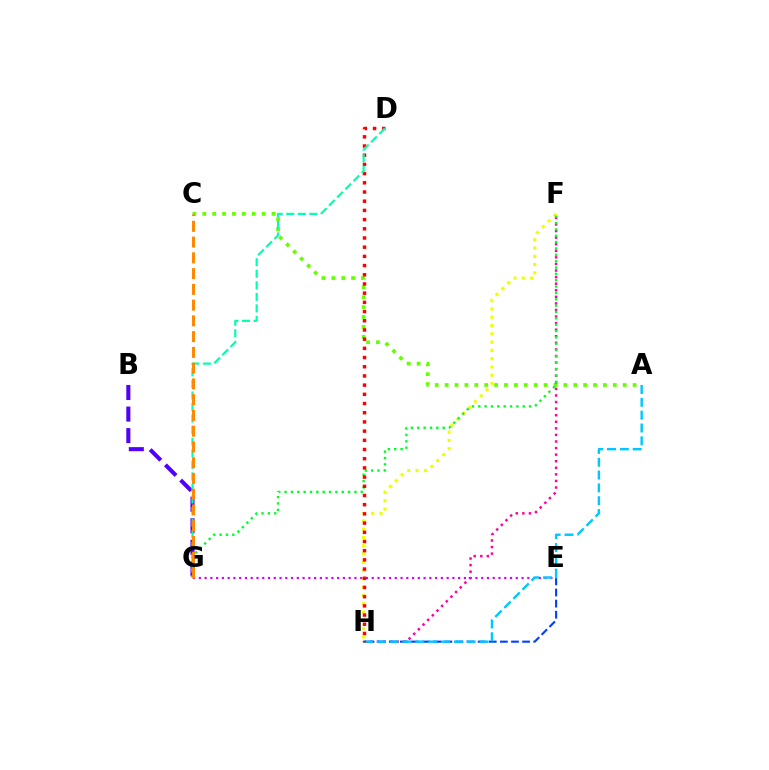{('A', 'C'): [{'color': '#66ff00', 'line_style': 'dotted', 'thickness': 2.69}], ('F', 'H'): [{'color': '#eeff00', 'line_style': 'dotted', 'thickness': 2.25}, {'color': '#ff00a0', 'line_style': 'dotted', 'thickness': 1.79}], ('B', 'G'): [{'color': '#4f00ff', 'line_style': 'dashed', 'thickness': 2.93}], ('E', 'G'): [{'color': '#d600ff', 'line_style': 'dotted', 'thickness': 1.57}], ('E', 'H'): [{'color': '#003fff', 'line_style': 'dashed', 'thickness': 1.51}], ('F', 'G'): [{'color': '#00ff27', 'line_style': 'dotted', 'thickness': 1.73}], ('A', 'H'): [{'color': '#00c7ff', 'line_style': 'dashed', 'thickness': 1.74}], ('D', 'H'): [{'color': '#ff0000', 'line_style': 'dotted', 'thickness': 2.5}], ('D', 'G'): [{'color': '#00ffaf', 'line_style': 'dashed', 'thickness': 1.57}], ('C', 'G'): [{'color': '#ff8800', 'line_style': 'dashed', 'thickness': 2.14}]}